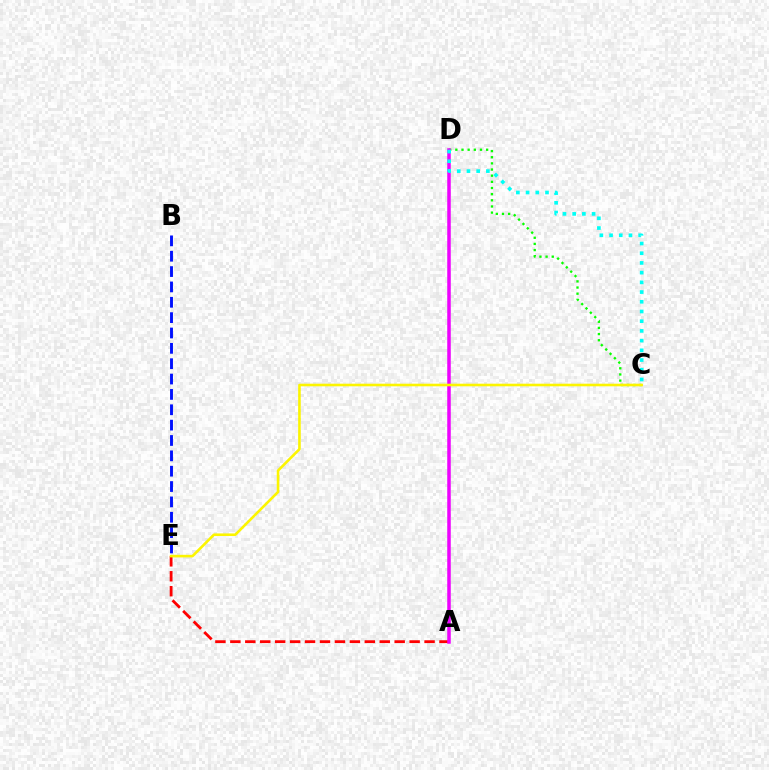{('A', 'E'): [{'color': '#ff0000', 'line_style': 'dashed', 'thickness': 2.03}], ('C', 'D'): [{'color': '#08ff00', 'line_style': 'dotted', 'thickness': 1.67}, {'color': '#00fff6', 'line_style': 'dotted', 'thickness': 2.64}], ('A', 'D'): [{'color': '#ee00ff', 'line_style': 'solid', 'thickness': 2.53}], ('B', 'E'): [{'color': '#0010ff', 'line_style': 'dashed', 'thickness': 2.09}], ('C', 'E'): [{'color': '#fcf500', 'line_style': 'solid', 'thickness': 1.87}]}